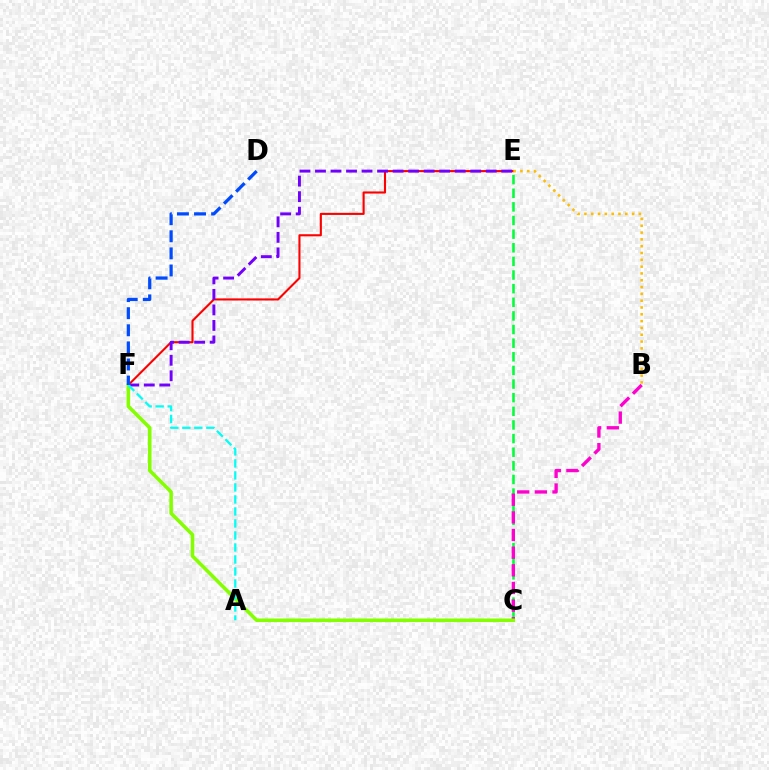{('E', 'F'): [{'color': '#ff0000', 'line_style': 'solid', 'thickness': 1.51}, {'color': '#7200ff', 'line_style': 'dashed', 'thickness': 2.11}], ('C', 'E'): [{'color': '#00ff39', 'line_style': 'dashed', 'thickness': 1.85}], ('B', 'C'): [{'color': '#ff00cf', 'line_style': 'dashed', 'thickness': 2.4}], ('C', 'F'): [{'color': '#84ff00', 'line_style': 'solid', 'thickness': 2.56}], ('B', 'E'): [{'color': '#ffbd00', 'line_style': 'dotted', 'thickness': 1.85}], ('A', 'F'): [{'color': '#00fff6', 'line_style': 'dashed', 'thickness': 1.63}], ('D', 'F'): [{'color': '#004bff', 'line_style': 'dashed', 'thickness': 2.32}]}